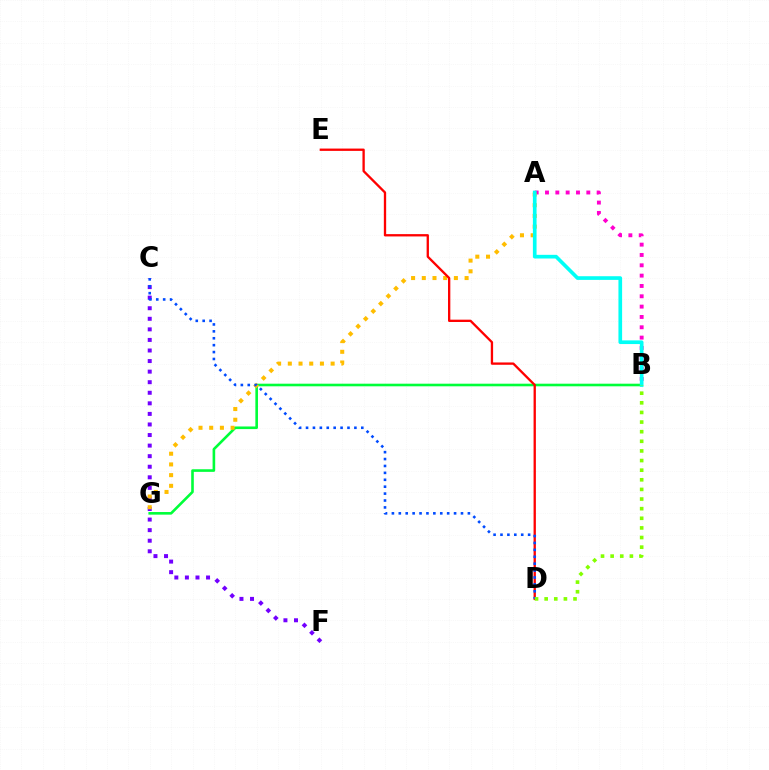{('C', 'F'): [{'color': '#7200ff', 'line_style': 'dotted', 'thickness': 2.87}], ('B', 'G'): [{'color': '#00ff39', 'line_style': 'solid', 'thickness': 1.88}], ('A', 'B'): [{'color': '#ff00cf', 'line_style': 'dotted', 'thickness': 2.81}, {'color': '#00fff6', 'line_style': 'solid', 'thickness': 2.64}], ('A', 'G'): [{'color': '#ffbd00', 'line_style': 'dotted', 'thickness': 2.91}], ('D', 'E'): [{'color': '#ff0000', 'line_style': 'solid', 'thickness': 1.67}], ('C', 'D'): [{'color': '#004bff', 'line_style': 'dotted', 'thickness': 1.88}], ('B', 'D'): [{'color': '#84ff00', 'line_style': 'dotted', 'thickness': 2.61}]}